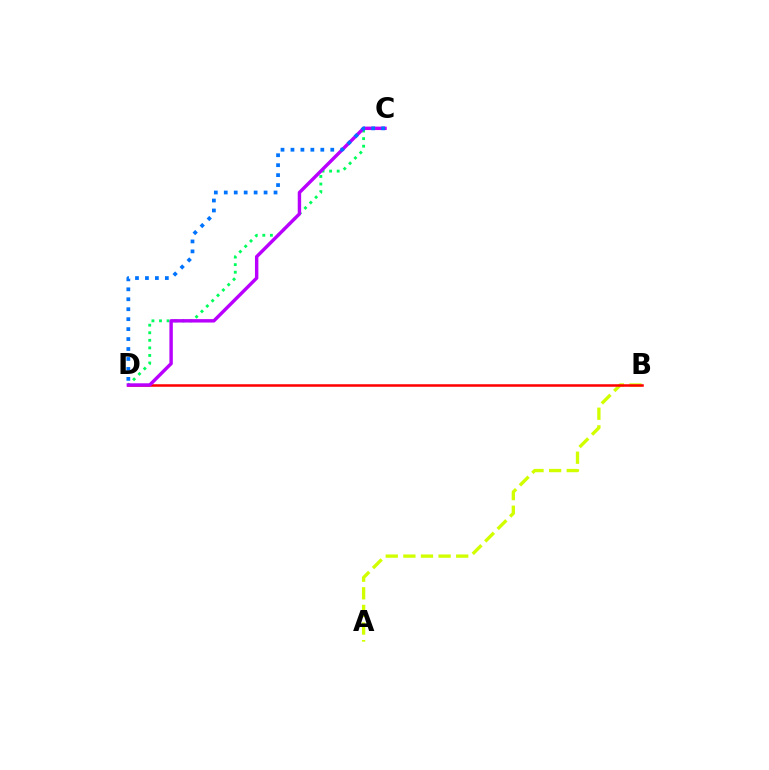{('A', 'B'): [{'color': '#d1ff00', 'line_style': 'dashed', 'thickness': 2.39}], ('C', 'D'): [{'color': '#00ff5c', 'line_style': 'dotted', 'thickness': 2.06}, {'color': '#b900ff', 'line_style': 'solid', 'thickness': 2.46}, {'color': '#0074ff', 'line_style': 'dotted', 'thickness': 2.7}], ('B', 'D'): [{'color': '#ff0000', 'line_style': 'solid', 'thickness': 1.82}]}